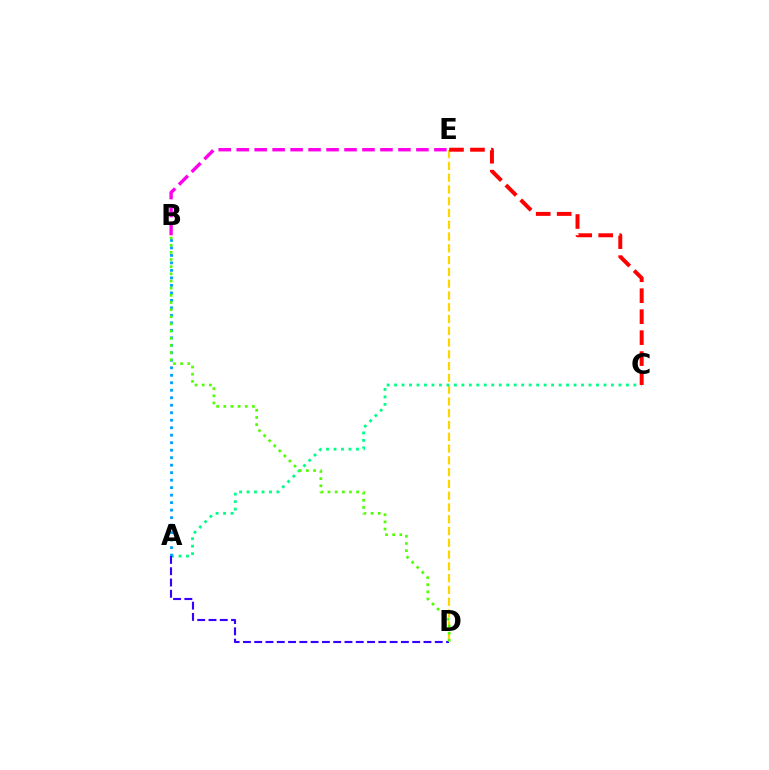{('D', 'E'): [{'color': '#ffd500', 'line_style': 'dashed', 'thickness': 1.6}], ('A', 'C'): [{'color': '#00ff86', 'line_style': 'dotted', 'thickness': 2.03}], ('B', 'E'): [{'color': '#ff00ed', 'line_style': 'dashed', 'thickness': 2.44}], ('C', 'E'): [{'color': '#ff0000', 'line_style': 'dashed', 'thickness': 2.85}], ('A', 'B'): [{'color': '#009eff', 'line_style': 'dotted', 'thickness': 2.04}], ('A', 'D'): [{'color': '#3700ff', 'line_style': 'dashed', 'thickness': 1.53}], ('B', 'D'): [{'color': '#4fff00', 'line_style': 'dotted', 'thickness': 1.95}]}